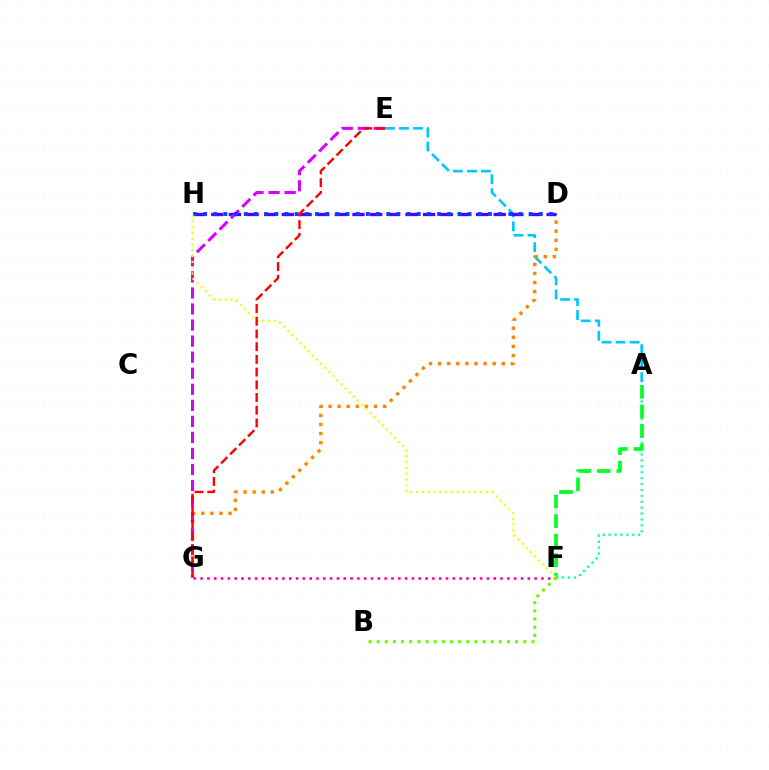{('A', 'E'): [{'color': '#00c7ff', 'line_style': 'dashed', 'thickness': 1.91}], ('D', 'G'): [{'color': '#ff8800', 'line_style': 'dotted', 'thickness': 2.47}], ('F', 'G'): [{'color': '#ff00a0', 'line_style': 'dotted', 'thickness': 1.85}], ('A', 'F'): [{'color': '#00ffaf', 'line_style': 'dotted', 'thickness': 1.6}, {'color': '#00ff27', 'line_style': 'dashed', 'thickness': 2.66}], ('D', 'H'): [{'color': '#4f00ff', 'line_style': 'dashed', 'thickness': 2.4}, {'color': '#003fff', 'line_style': 'dotted', 'thickness': 2.76}], ('E', 'G'): [{'color': '#d600ff', 'line_style': 'dashed', 'thickness': 2.18}, {'color': '#ff0000', 'line_style': 'dashed', 'thickness': 1.73}], ('F', 'H'): [{'color': '#eeff00', 'line_style': 'dotted', 'thickness': 1.58}], ('B', 'F'): [{'color': '#66ff00', 'line_style': 'dotted', 'thickness': 2.21}]}